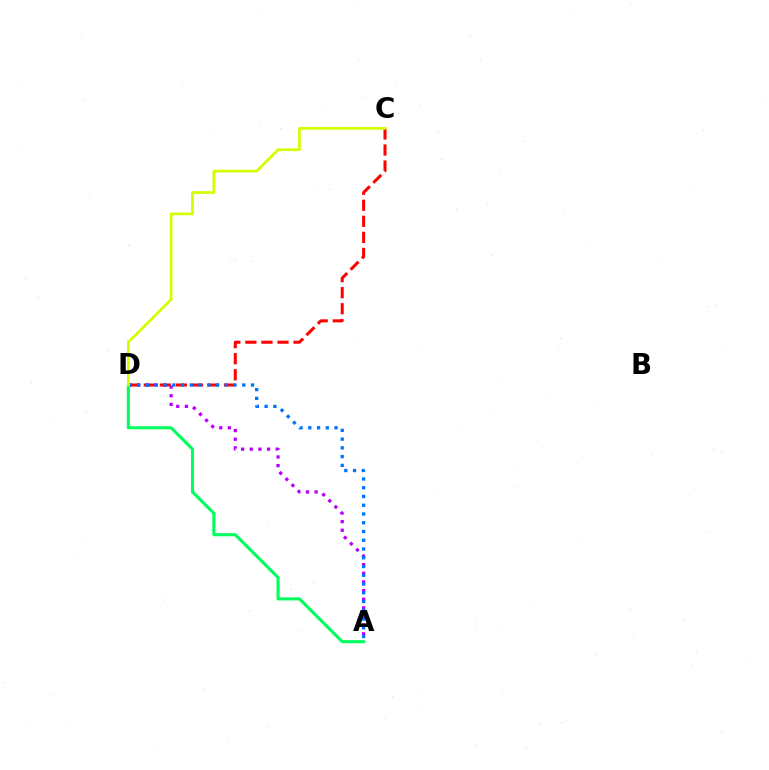{('C', 'D'): [{'color': '#ff0000', 'line_style': 'dashed', 'thickness': 2.18}, {'color': '#d1ff00', 'line_style': 'solid', 'thickness': 1.96}], ('A', 'D'): [{'color': '#b900ff', 'line_style': 'dotted', 'thickness': 2.35}, {'color': '#0074ff', 'line_style': 'dotted', 'thickness': 2.38}, {'color': '#00ff5c', 'line_style': 'solid', 'thickness': 2.22}]}